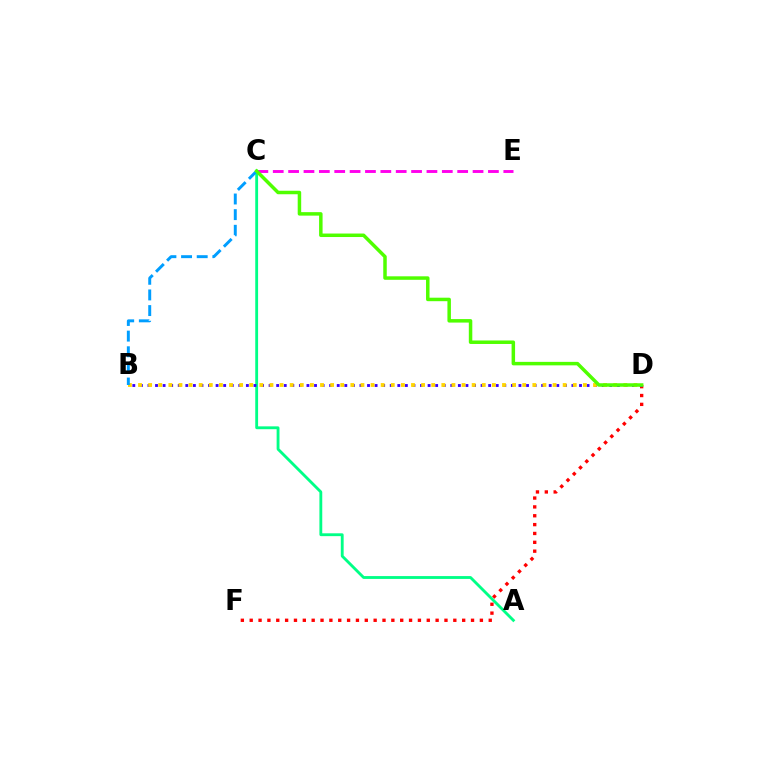{('A', 'C'): [{'color': '#00ff86', 'line_style': 'solid', 'thickness': 2.05}], ('D', 'F'): [{'color': '#ff0000', 'line_style': 'dotted', 'thickness': 2.41}], ('B', 'D'): [{'color': '#3700ff', 'line_style': 'dotted', 'thickness': 2.06}, {'color': '#ffd500', 'line_style': 'dotted', 'thickness': 2.75}], ('B', 'C'): [{'color': '#009eff', 'line_style': 'dashed', 'thickness': 2.13}], ('C', 'E'): [{'color': '#ff00ed', 'line_style': 'dashed', 'thickness': 2.09}], ('C', 'D'): [{'color': '#4fff00', 'line_style': 'solid', 'thickness': 2.51}]}